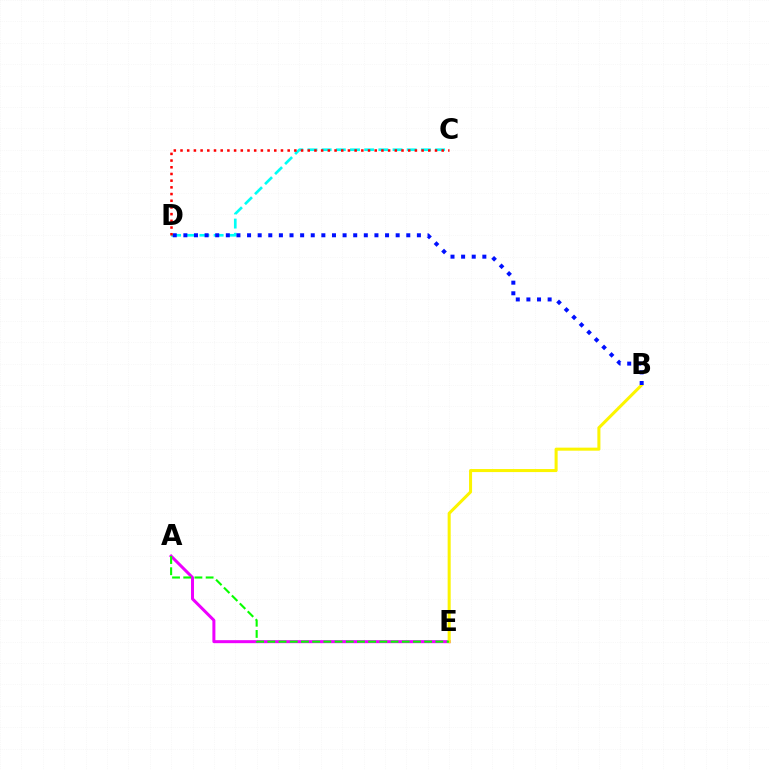{('A', 'E'): [{'color': '#ee00ff', 'line_style': 'solid', 'thickness': 2.17}, {'color': '#08ff00', 'line_style': 'dashed', 'thickness': 1.52}], ('B', 'E'): [{'color': '#fcf500', 'line_style': 'solid', 'thickness': 2.19}], ('C', 'D'): [{'color': '#00fff6', 'line_style': 'dashed', 'thickness': 1.93}, {'color': '#ff0000', 'line_style': 'dotted', 'thickness': 1.82}], ('B', 'D'): [{'color': '#0010ff', 'line_style': 'dotted', 'thickness': 2.88}]}